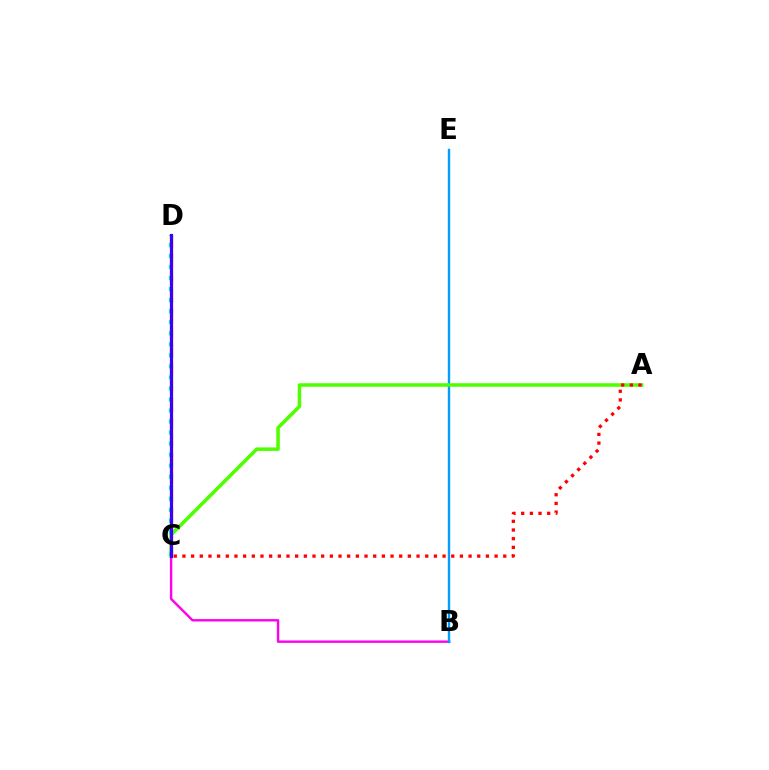{('B', 'C'): [{'color': '#ff00ed', 'line_style': 'solid', 'thickness': 1.73}], ('B', 'E'): [{'color': '#009eff', 'line_style': 'solid', 'thickness': 1.71}], ('C', 'D'): [{'color': '#ffd500', 'line_style': 'dashed', 'thickness': 2.46}, {'color': '#00ff86', 'line_style': 'dotted', 'thickness': 3.0}, {'color': '#3700ff', 'line_style': 'solid', 'thickness': 2.31}], ('A', 'C'): [{'color': '#4fff00', 'line_style': 'solid', 'thickness': 2.54}, {'color': '#ff0000', 'line_style': 'dotted', 'thickness': 2.36}]}